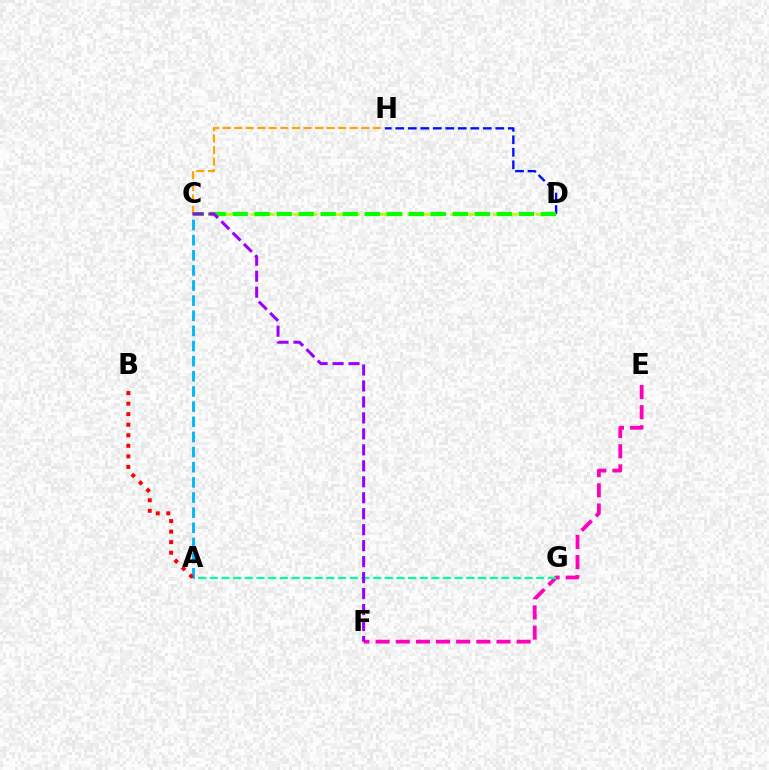{('E', 'F'): [{'color': '#ff00bd', 'line_style': 'dashed', 'thickness': 2.74}], ('A', 'G'): [{'color': '#00ff9d', 'line_style': 'dashed', 'thickness': 1.58}], ('C', 'D'): [{'color': '#b3ff00', 'line_style': 'dashed', 'thickness': 1.94}, {'color': '#08ff00', 'line_style': 'dashed', 'thickness': 2.99}], ('D', 'H'): [{'color': '#0010ff', 'line_style': 'dashed', 'thickness': 1.7}], ('A', 'C'): [{'color': '#00b5ff', 'line_style': 'dashed', 'thickness': 2.06}], ('A', 'B'): [{'color': '#ff0000', 'line_style': 'dotted', 'thickness': 2.87}], ('C', 'H'): [{'color': '#ffa500', 'line_style': 'dashed', 'thickness': 1.57}], ('C', 'F'): [{'color': '#9b00ff', 'line_style': 'dashed', 'thickness': 2.17}]}